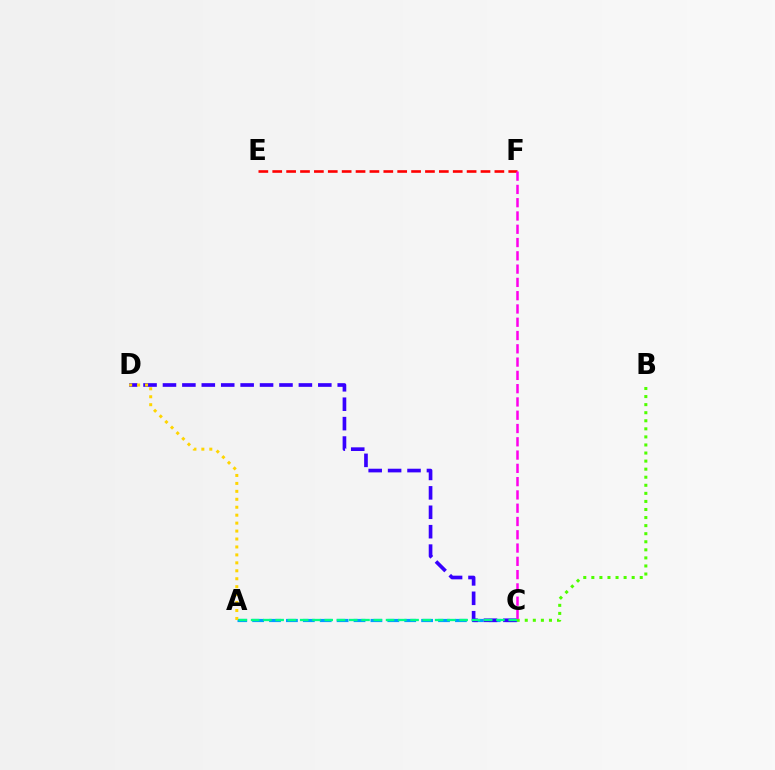{('E', 'F'): [{'color': '#ff0000', 'line_style': 'dashed', 'thickness': 1.89}], ('A', 'C'): [{'color': '#009eff', 'line_style': 'dashed', 'thickness': 2.3}, {'color': '#00ff86', 'line_style': 'dashed', 'thickness': 1.67}], ('B', 'C'): [{'color': '#4fff00', 'line_style': 'dotted', 'thickness': 2.19}], ('C', 'D'): [{'color': '#3700ff', 'line_style': 'dashed', 'thickness': 2.64}], ('A', 'D'): [{'color': '#ffd500', 'line_style': 'dotted', 'thickness': 2.16}], ('C', 'F'): [{'color': '#ff00ed', 'line_style': 'dashed', 'thickness': 1.8}]}